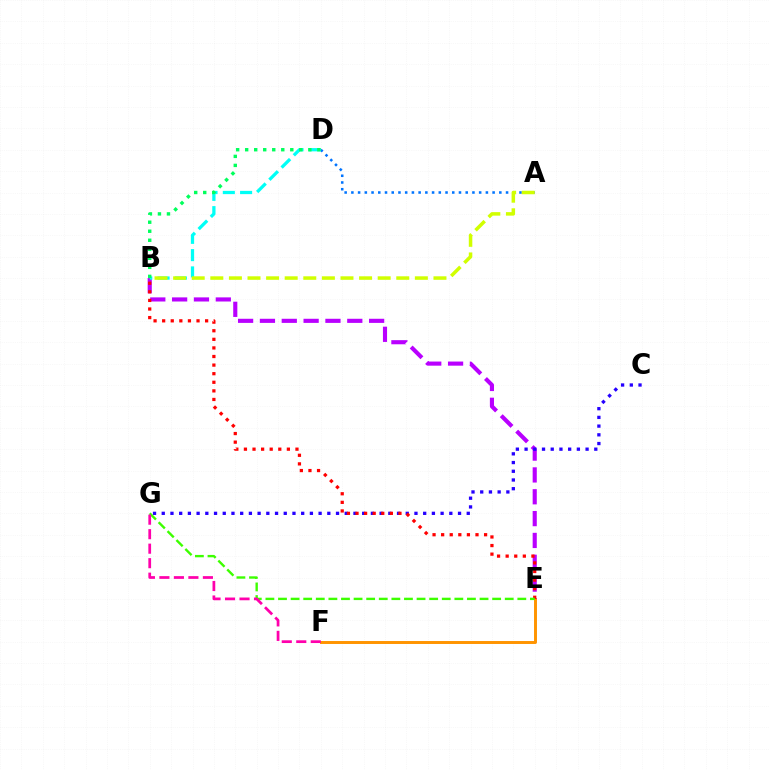{('E', 'F'): [{'color': '#ff9400', 'line_style': 'solid', 'thickness': 2.13}], ('B', 'E'): [{'color': '#b900ff', 'line_style': 'dashed', 'thickness': 2.97}, {'color': '#ff0000', 'line_style': 'dotted', 'thickness': 2.33}], ('A', 'D'): [{'color': '#0074ff', 'line_style': 'dotted', 'thickness': 1.83}], ('B', 'D'): [{'color': '#00fff6', 'line_style': 'dashed', 'thickness': 2.35}, {'color': '#00ff5c', 'line_style': 'dotted', 'thickness': 2.45}], ('A', 'B'): [{'color': '#d1ff00', 'line_style': 'dashed', 'thickness': 2.53}], ('C', 'G'): [{'color': '#2500ff', 'line_style': 'dotted', 'thickness': 2.37}], ('E', 'G'): [{'color': '#3dff00', 'line_style': 'dashed', 'thickness': 1.71}], ('F', 'G'): [{'color': '#ff00ac', 'line_style': 'dashed', 'thickness': 1.97}]}